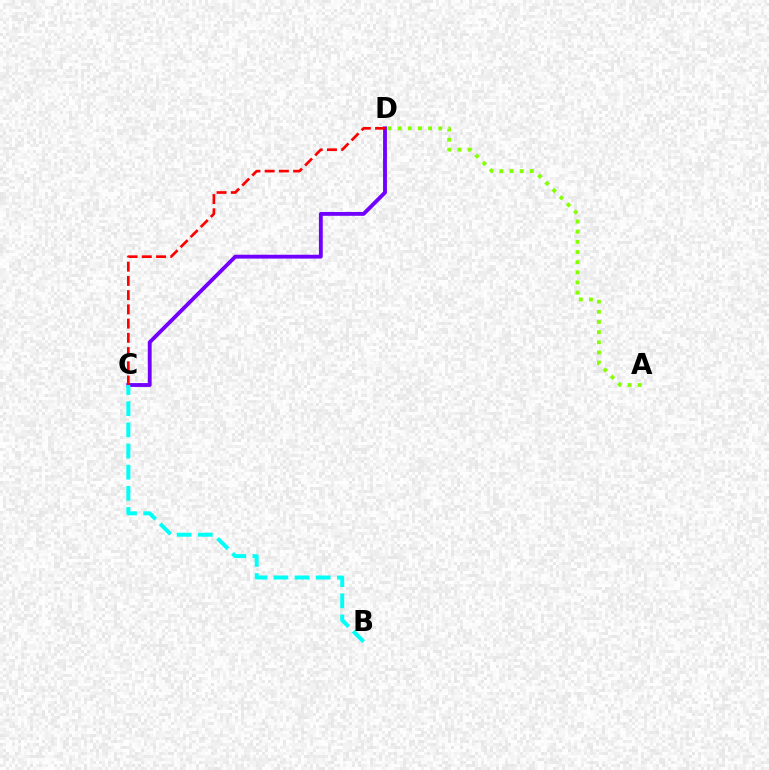{('C', 'D'): [{'color': '#7200ff', 'line_style': 'solid', 'thickness': 2.77}, {'color': '#ff0000', 'line_style': 'dashed', 'thickness': 1.93}], ('B', 'C'): [{'color': '#00fff6', 'line_style': 'dashed', 'thickness': 2.88}], ('A', 'D'): [{'color': '#84ff00', 'line_style': 'dotted', 'thickness': 2.76}]}